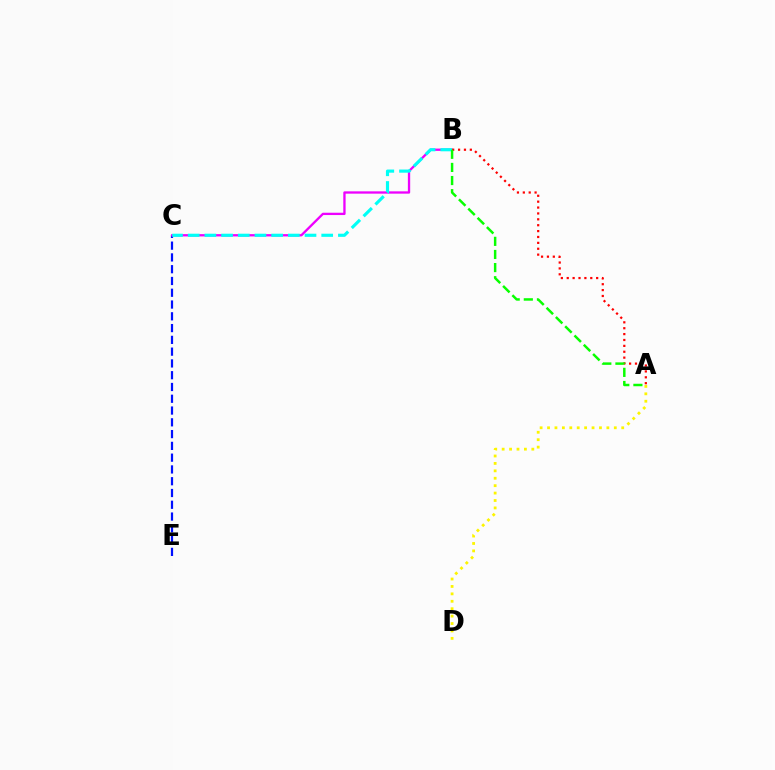{('C', 'E'): [{'color': '#0010ff', 'line_style': 'dashed', 'thickness': 1.6}], ('B', 'C'): [{'color': '#ee00ff', 'line_style': 'solid', 'thickness': 1.67}, {'color': '#00fff6', 'line_style': 'dashed', 'thickness': 2.27}], ('A', 'B'): [{'color': '#ff0000', 'line_style': 'dotted', 'thickness': 1.6}, {'color': '#08ff00', 'line_style': 'dashed', 'thickness': 1.78}], ('A', 'D'): [{'color': '#fcf500', 'line_style': 'dotted', 'thickness': 2.02}]}